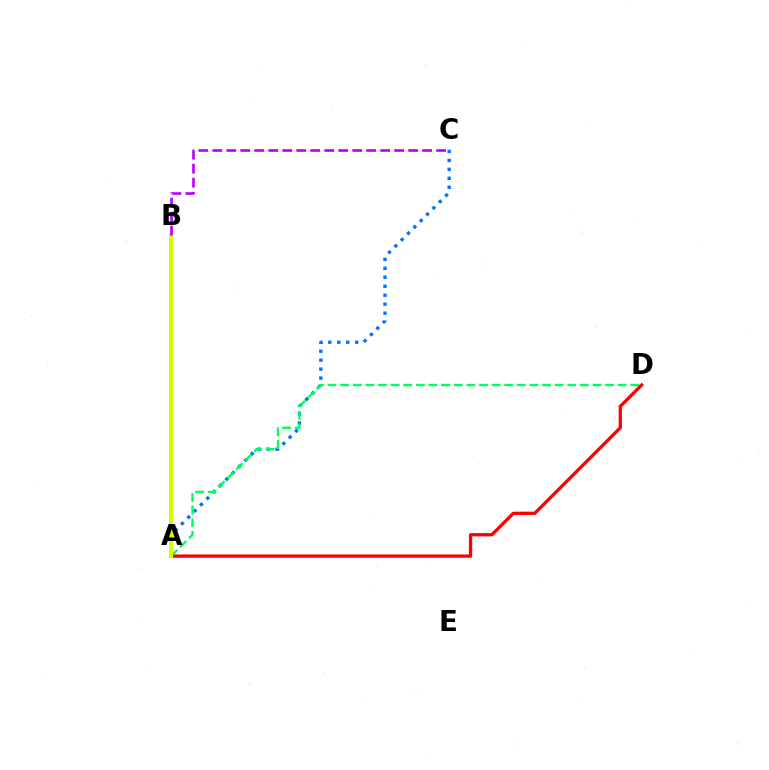{('A', 'C'): [{'color': '#0074ff', 'line_style': 'dotted', 'thickness': 2.44}], ('A', 'D'): [{'color': '#00ff5c', 'line_style': 'dashed', 'thickness': 1.71}, {'color': '#ff0000', 'line_style': 'solid', 'thickness': 2.37}], ('A', 'B'): [{'color': '#d1ff00', 'line_style': 'solid', 'thickness': 2.9}], ('B', 'C'): [{'color': '#b900ff', 'line_style': 'dashed', 'thickness': 1.9}]}